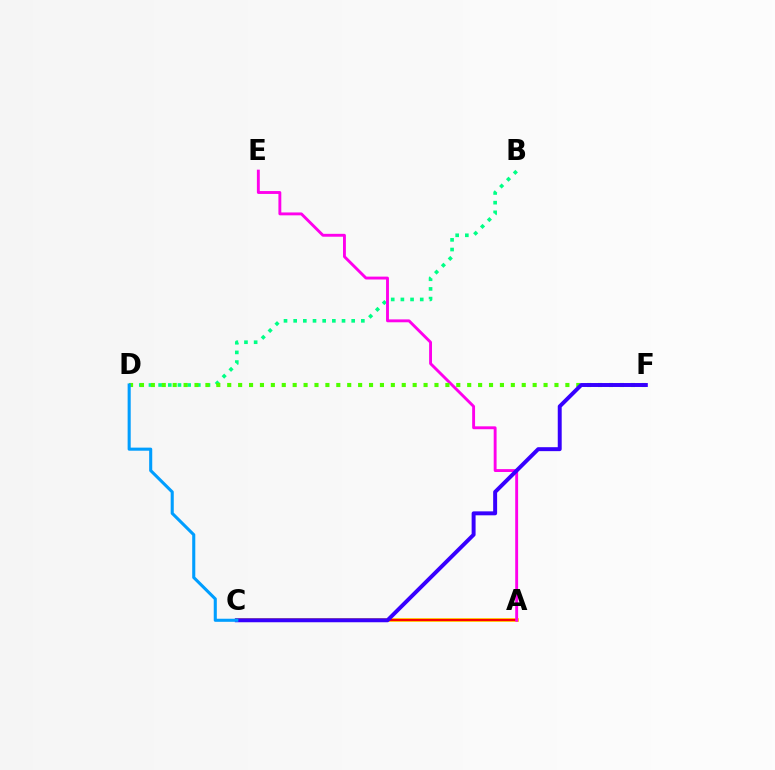{('A', 'C'): [{'color': '#ffd500', 'line_style': 'solid', 'thickness': 2.7}, {'color': '#ff0000', 'line_style': 'solid', 'thickness': 1.58}], ('B', 'D'): [{'color': '#00ff86', 'line_style': 'dotted', 'thickness': 2.63}], ('A', 'E'): [{'color': '#ff00ed', 'line_style': 'solid', 'thickness': 2.08}], ('D', 'F'): [{'color': '#4fff00', 'line_style': 'dotted', 'thickness': 2.96}], ('C', 'F'): [{'color': '#3700ff', 'line_style': 'solid', 'thickness': 2.84}], ('C', 'D'): [{'color': '#009eff', 'line_style': 'solid', 'thickness': 2.22}]}